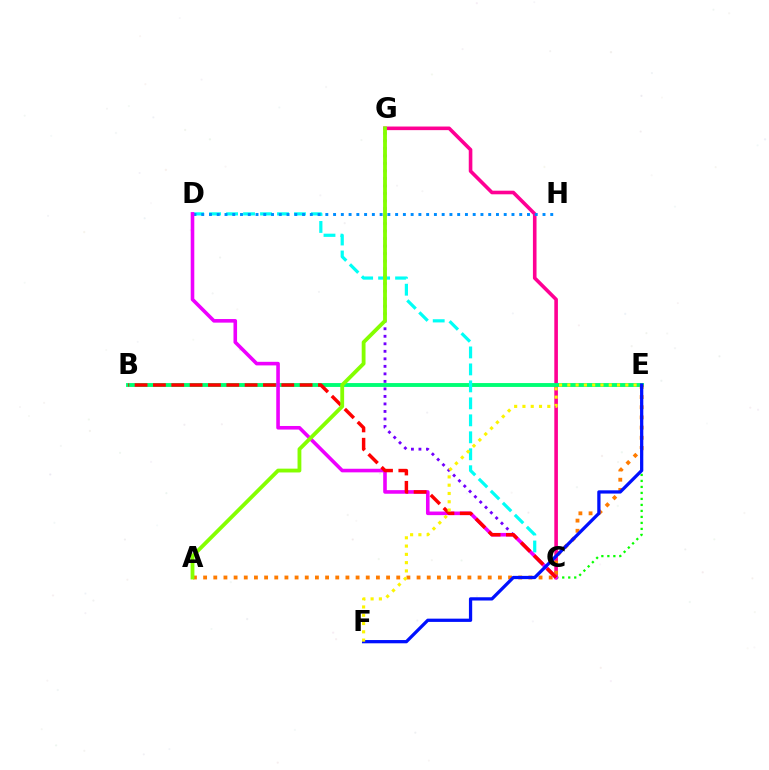{('C', 'G'): [{'color': '#ff0094', 'line_style': 'solid', 'thickness': 2.59}, {'color': '#7200ff', 'line_style': 'dotted', 'thickness': 2.04}], ('B', 'E'): [{'color': '#00ff74', 'line_style': 'solid', 'thickness': 2.79}], ('A', 'E'): [{'color': '#ff7c00', 'line_style': 'dotted', 'thickness': 2.76}], ('C', 'E'): [{'color': '#08ff00', 'line_style': 'dotted', 'thickness': 1.63}], ('C', 'D'): [{'color': '#00fff6', 'line_style': 'dashed', 'thickness': 2.31}, {'color': '#ee00ff', 'line_style': 'solid', 'thickness': 2.59}], ('D', 'H'): [{'color': '#008cff', 'line_style': 'dotted', 'thickness': 2.11}], ('B', 'C'): [{'color': '#ff0000', 'line_style': 'dashed', 'thickness': 2.49}], ('E', 'F'): [{'color': '#0010ff', 'line_style': 'solid', 'thickness': 2.35}, {'color': '#fcf500', 'line_style': 'dotted', 'thickness': 2.25}], ('A', 'G'): [{'color': '#84ff00', 'line_style': 'solid', 'thickness': 2.75}]}